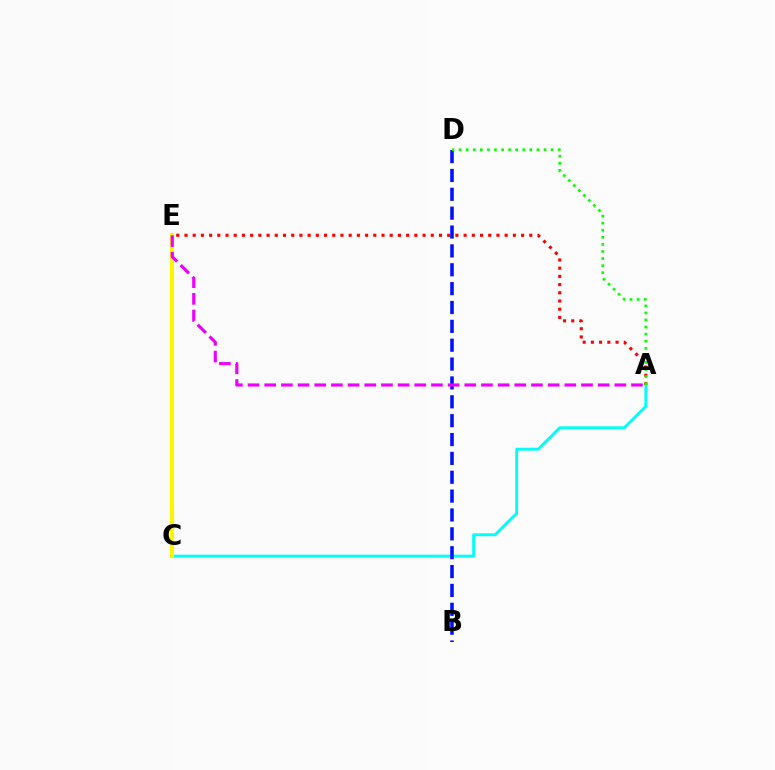{('A', 'C'): [{'color': '#00fff6', 'line_style': 'solid', 'thickness': 2.08}], ('A', 'E'): [{'color': '#ff0000', 'line_style': 'dotted', 'thickness': 2.23}, {'color': '#ee00ff', 'line_style': 'dashed', 'thickness': 2.26}], ('B', 'D'): [{'color': '#0010ff', 'line_style': 'dashed', 'thickness': 2.56}], ('C', 'E'): [{'color': '#fcf500', 'line_style': 'solid', 'thickness': 2.96}], ('A', 'D'): [{'color': '#08ff00', 'line_style': 'dotted', 'thickness': 1.92}]}